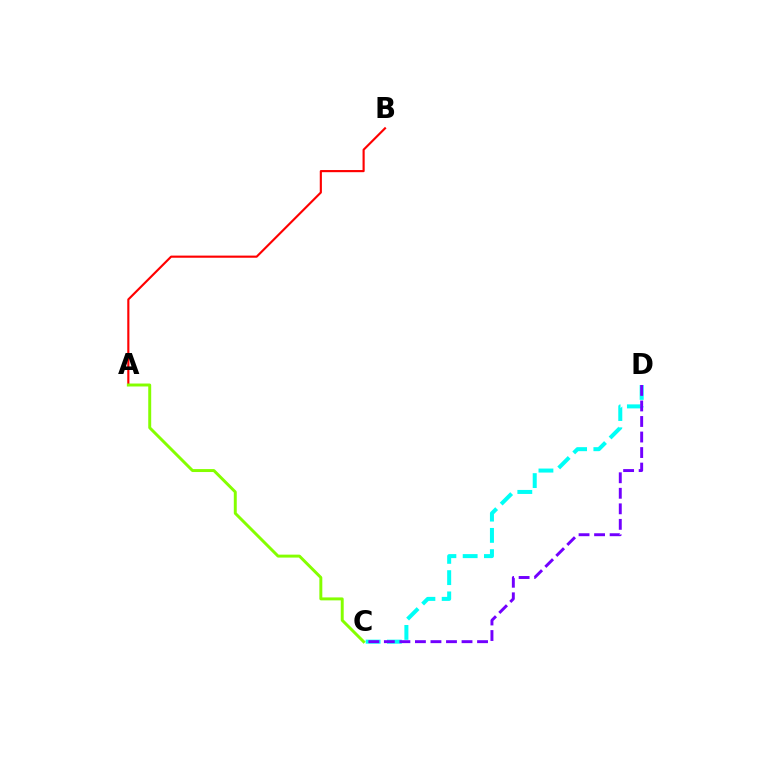{('C', 'D'): [{'color': '#00fff6', 'line_style': 'dashed', 'thickness': 2.89}, {'color': '#7200ff', 'line_style': 'dashed', 'thickness': 2.11}], ('A', 'B'): [{'color': '#ff0000', 'line_style': 'solid', 'thickness': 1.54}], ('A', 'C'): [{'color': '#84ff00', 'line_style': 'solid', 'thickness': 2.12}]}